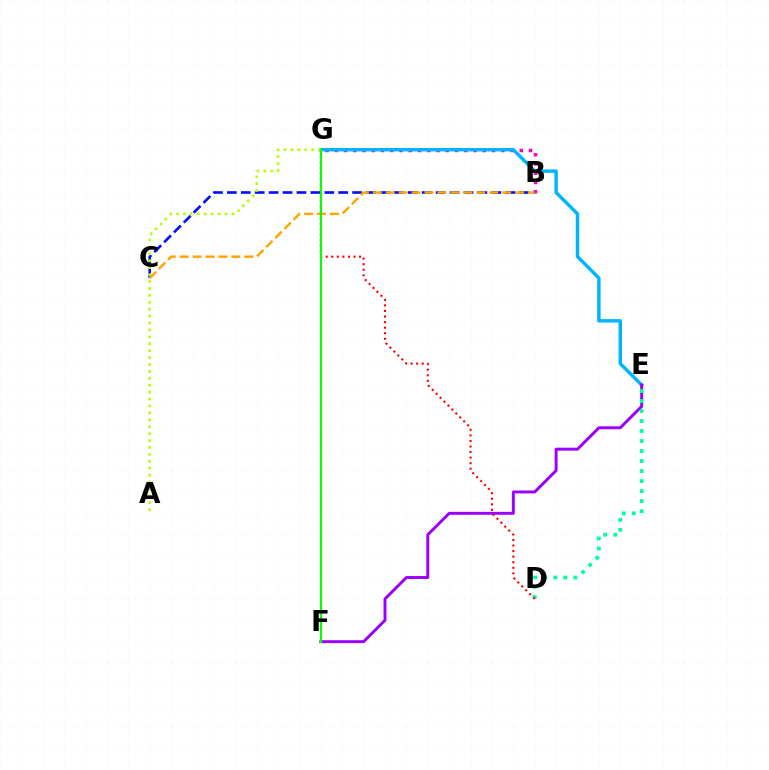{('B', 'G'): [{'color': '#ff00bd', 'line_style': 'dotted', 'thickness': 2.51}], ('E', 'G'): [{'color': '#00b5ff', 'line_style': 'solid', 'thickness': 2.48}], ('B', 'C'): [{'color': '#0010ff', 'line_style': 'dashed', 'thickness': 1.89}, {'color': '#ffa500', 'line_style': 'dashed', 'thickness': 1.76}], ('E', 'F'): [{'color': '#9b00ff', 'line_style': 'solid', 'thickness': 2.12}], ('D', 'E'): [{'color': '#00ff9d', 'line_style': 'dotted', 'thickness': 2.72}], ('A', 'G'): [{'color': '#b3ff00', 'line_style': 'dotted', 'thickness': 1.88}], ('D', 'G'): [{'color': '#ff0000', 'line_style': 'dotted', 'thickness': 1.51}], ('F', 'G'): [{'color': '#08ff00', 'line_style': 'solid', 'thickness': 1.58}]}